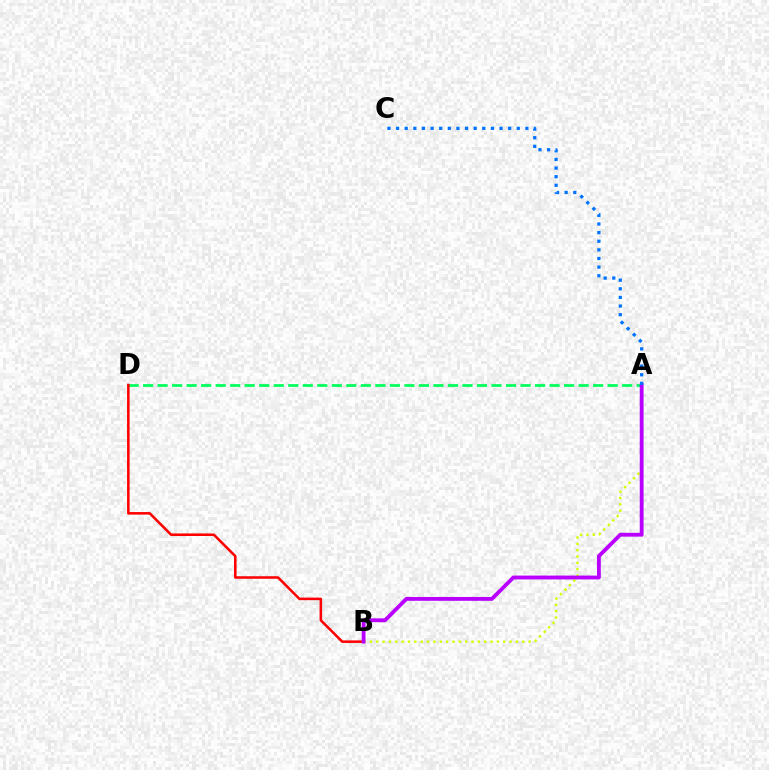{('A', 'B'): [{'color': '#d1ff00', 'line_style': 'dotted', 'thickness': 1.72}, {'color': '#b900ff', 'line_style': 'solid', 'thickness': 2.77}], ('A', 'D'): [{'color': '#00ff5c', 'line_style': 'dashed', 'thickness': 1.97}], ('B', 'D'): [{'color': '#ff0000', 'line_style': 'solid', 'thickness': 1.84}], ('A', 'C'): [{'color': '#0074ff', 'line_style': 'dotted', 'thickness': 2.34}]}